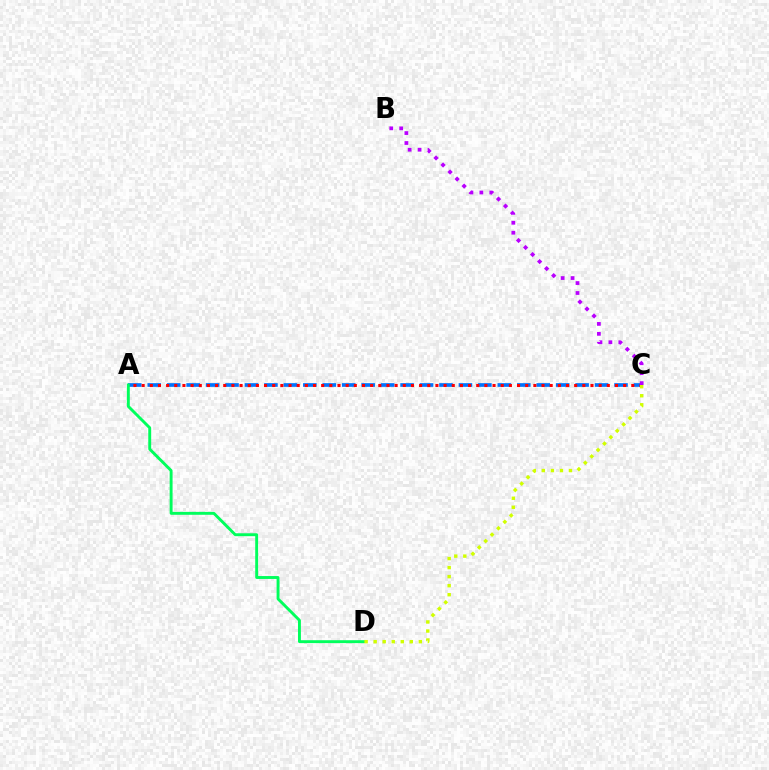{('A', 'C'): [{'color': '#0074ff', 'line_style': 'dashed', 'thickness': 2.64}, {'color': '#ff0000', 'line_style': 'dotted', 'thickness': 2.22}], ('A', 'D'): [{'color': '#00ff5c', 'line_style': 'solid', 'thickness': 2.1}], ('C', 'D'): [{'color': '#d1ff00', 'line_style': 'dotted', 'thickness': 2.46}], ('B', 'C'): [{'color': '#b900ff', 'line_style': 'dotted', 'thickness': 2.7}]}